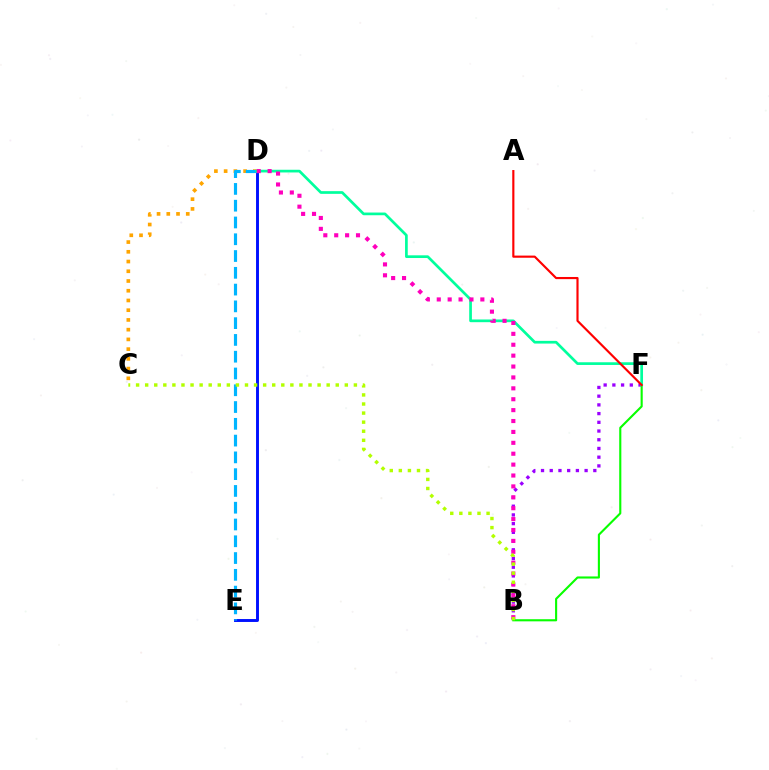{('B', 'F'): [{'color': '#9b00ff', 'line_style': 'dotted', 'thickness': 2.37}, {'color': '#08ff00', 'line_style': 'solid', 'thickness': 1.52}], ('C', 'D'): [{'color': '#ffa500', 'line_style': 'dotted', 'thickness': 2.64}], ('D', 'E'): [{'color': '#0010ff', 'line_style': 'solid', 'thickness': 2.1}, {'color': '#00b5ff', 'line_style': 'dashed', 'thickness': 2.28}], ('D', 'F'): [{'color': '#00ff9d', 'line_style': 'solid', 'thickness': 1.94}], ('B', 'D'): [{'color': '#ff00bd', 'line_style': 'dotted', 'thickness': 2.96}], ('B', 'C'): [{'color': '#b3ff00', 'line_style': 'dotted', 'thickness': 2.47}], ('A', 'F'): [{'color': '#ff0000', 'line_style': 'solid', 'thickness': 1.55}]}